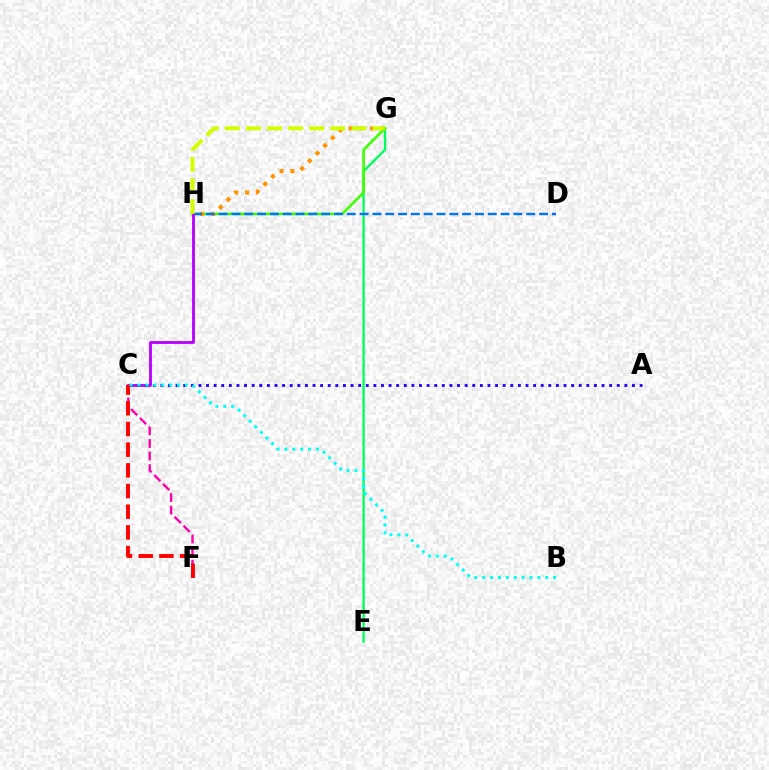{('E', 'G'): [{'color': '#00ff5c', 'line_style': 'solid', 'thickness': 1.69}], ('G', 'H'): [{'color': '#3dff00', 'line_style': 'solid', 'thickness': 1.87}, {'color': '#ff9400', 'line_style': 'dotted', 'thickness': 2.94}, {'color': '#d1ff00', 'line_style': 'dashed', 'thickness': 2.87}], ('C', 'F'): [{'color': '#ff00ac', 'line_style': 'dashed', 'thickness': 1.71}, {'color': '#ff0000', 'line_style': 'dashed', 'thickness': 2.81}], ('D', 'H'): [{'color': '#0074ff', 'line_style': 'dashed', 'thickness': 1.74}], ('C', 'H'): [{'color': '#b900ff', 'line_style': 'solid', 'thickness': 2.04}], ('A', 'C'): [{'color': '#2500ff', 'line_style': 'dotted', 'thickness': 2.07}], ('B', 'C'): [{'color': '#00fff6', 'line_style': 'dotted', 'thickness': 2.14}]}